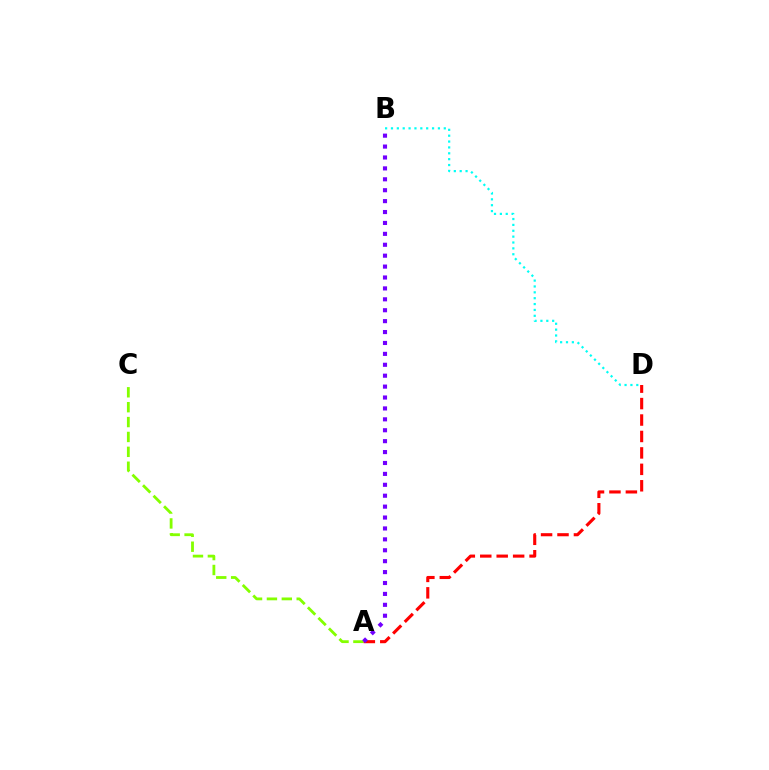{('B', 'D'): [{'color': '#00fff6', 'line_style': 'dotted', 'thickness': 1.59}], ('A', 'C'): [{'color': '#84ff00', 'line_style': 'dashed', 'thickness': 2.02}], ('A', 'D'): [{'color': '#ff0000', 'line_style': 'dashed', 'thickness': 2.23}], ('A', 'B'): [{'color': '#7200ff', 'line_style': 'dotted', 'thickness': 2.96}]}